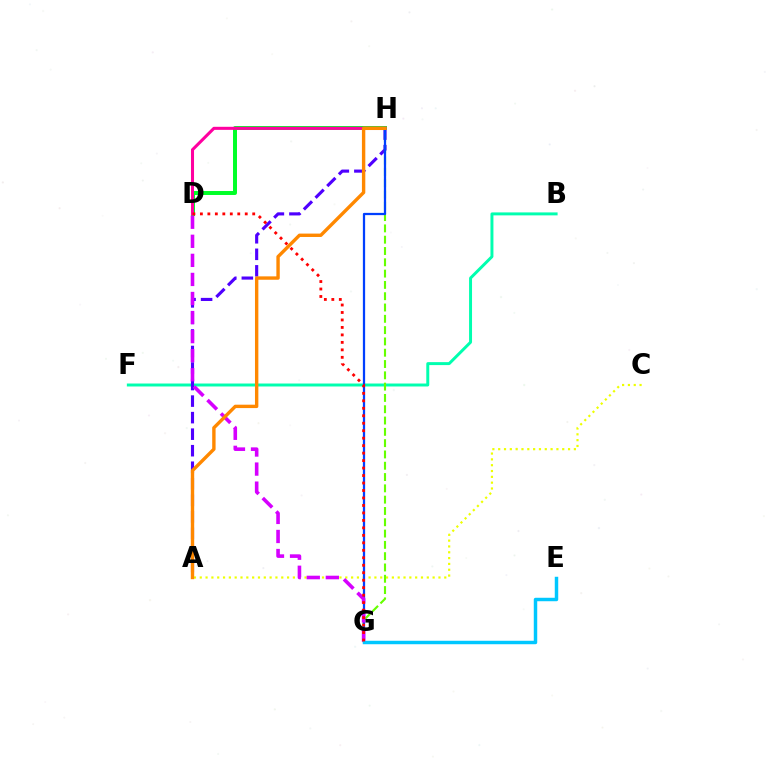{('A', 'C'): [{'color': '#eeff00', 'line_style': 'dotted', 'thickness': 1.58}], ('B', 'F'): [{'color': '#00ffaf', 'line_style': 'solid', 'thickness': 2.13}], ('A', 'H'): [{'color': '#4f00ff', 'line_style': 'dashed', 'thickness': 2.25}, {'color': '#ff8800', 'line_style': 'solid', 'thickness': 2.44}], ('D', 'H'): [{'color': '#00ff27', 'line_style': 'solid', 'thickness': 2.86}, {'color': '#ff00a0', 'line_style': 'solid', 'thickness': 2.2}], ('G', 'H'): [{'color': '#66ff00', 'line_style': 'dashed', 'thickness': 1.54}, {'color': '#003fff', 'line_style': 'solid', 'thickness': 1.62}], ('D', 'G'): [{'color': '#d600ff', 'line_style': 'dashed', 'thickness': 2.59}, {'color': '#ff0000', 'line_style': 'dotted', 'thickness': 2.03}], ('E', 'G'): [{'color': '#00c7ff', 'line_style': 'solid', 'thickness': 2.49}]}